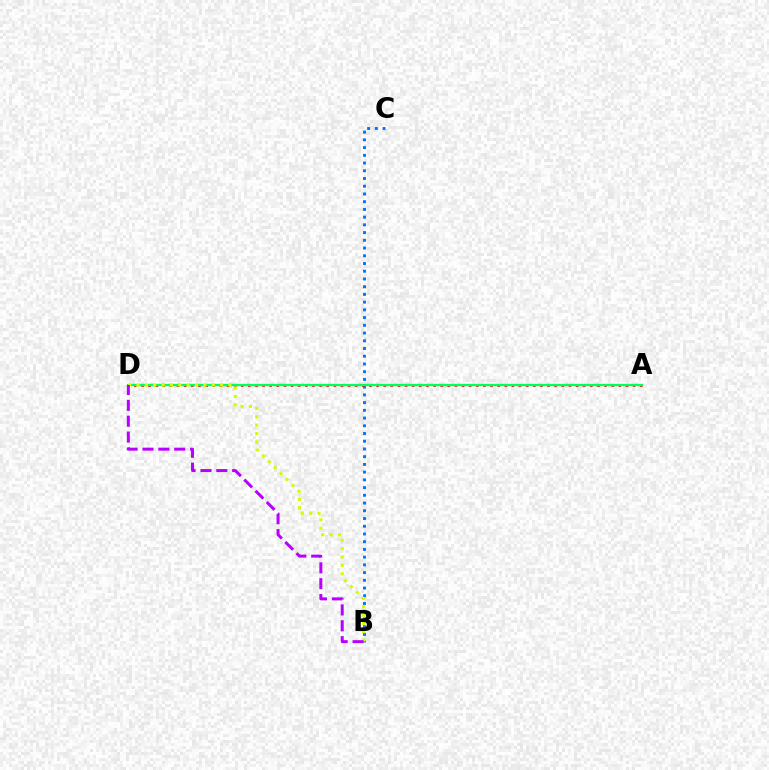{('B', 'C'): [{'color': '#0074ff', 'line_style': 'dotted', 'thickness': 2.1}], ('A', 'D'): [{'color': '#ff0000', 'line_style': 'dotted', 'thickness': 1.94}, {'color': '#00ff5c', 'line_style': 'solid', 'thickness': 1.67}], ('B', 'D'): [{'color': '#d1ff00', 'line_style': 'dotted', 'thickness': 2.27}, {'color': '#b900ff', 'line_style': 'dashed', 'thickness': 2.16}]}